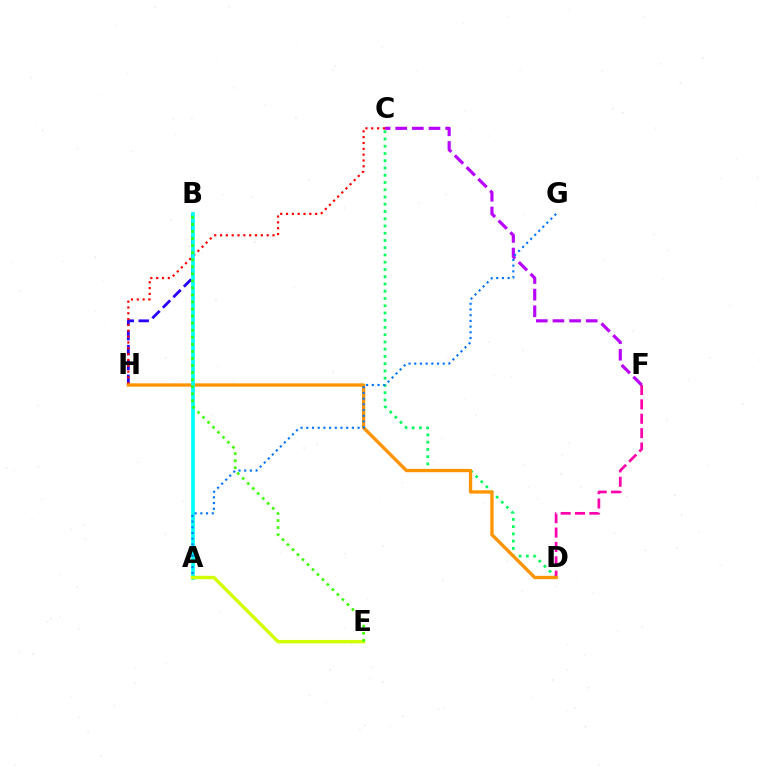{('B', 'H'): [{'color': '#2500ff', 'line_style': 'dashed', 'thickness': 2.02}], ('C', 'D'): [{'color': '#00ff5c', 'line_style': 'dotted', 'thickness': 1.97}], ('C', 'H'): [{'color': '#ff0000', 'line_style': 'dotted', 'thickness': 1.58}], ('C', 'F'): [{'color': '#b900ff', 'line_style': 'dashed', 'thickness': 2.26}], ('D', 'F'): [{'color': '#ff00ac', 'line_style': 'dashed', 'thickness': 1.95}], ('D', 'H'): [{'color': '#ff9400', 'line_style': 'solid', 'thickness': 2.39}], ('A', 'B'): [{'color': '#00fff6', 'line_style': 'solid', 'thickness': 2.65}], ('A', 'G'): [{'color': '#0074ff', 'line_style': 'dotted', 'thickness': 1.55}], ('A', 'E'): [{'color': '#d1ff00', 'line_style': 'solid', 'thickness': 2.46}], ('B', 'E'): [{'color': '#3dff00', 'line_style': 'dotted', 'thickness': 1.92}]}